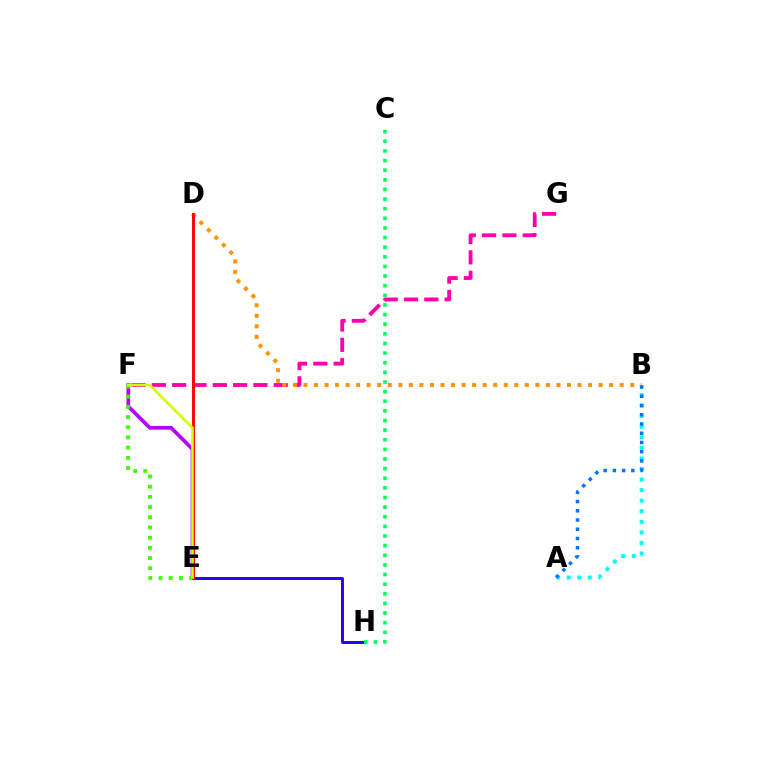{('E', 'H'): [{'color': '#2500ff', 'line_style': 'solid', 'thickness': 2.1}], ('A', 'B'): [{'color': '#00fff6', 'line_style': 'dotted', 'thickness': 2.87}, {'color': '#0074ff', 'line_style': 'dotted', 'thickness': 2.51}], ('F', 'G'): [{'color': '#ff00ac', 'line_style': 'dashed', 'thickness': 2.76}], ('C', 'H'): [{'color': '#00ff5c', 'line_style': 'dotted', 'thickness': 2.62}], ('E', 'F'): [{'color': '#b900ff', 'line_style': 'solid', 'thickness': 2.66}, {'color': '#3dff00', 'line_style': 'dotted', 'thickness': 2.77}, {'color': '#d1ff00', 'line_style': 'solid', 'thickness': 1.86}], ('B', 'D'): [{'color': '#ff9400', 'line_style': 'dotted', 'thickness': 2.86}], ('D', 'E'): [{'color': '#ff0000', 'line_style': 'solid', 'thickness': 2.1}]}